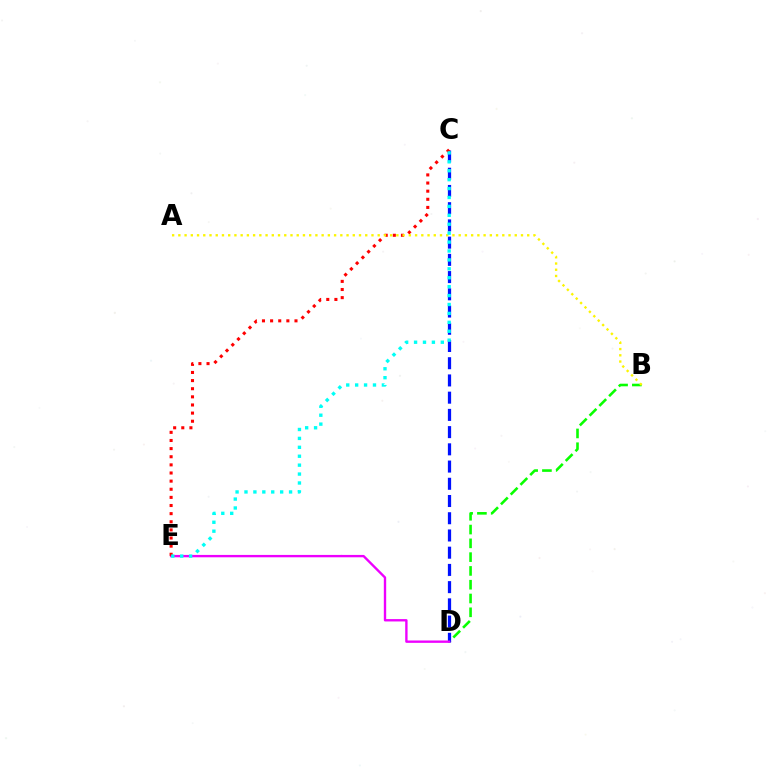{('B', 'D'): [{'color': '#08ff00', 'line_style': 'dashed', 'thickness': 1.87}], ('C', 'D'): [{'color': '#0010ff', 'line_style': 'dashed', 'thickness': 2.34}], ('D', 'E'): [{'color': '#ee00ff', 'line_style': 'solid', 'thickness': 1.7}], ('C', 'E'): [{'color': '#ff0000', 'line_style': 'dotted', 'thickness': 2.21}, {'color': '#00fff6', 'line_style': 'dotted', 'thickness': 2.42}], ('A', 'B'): [{'color': '#fcf500', 'line_style': 'dotted', 'thickness': 1.69}]}